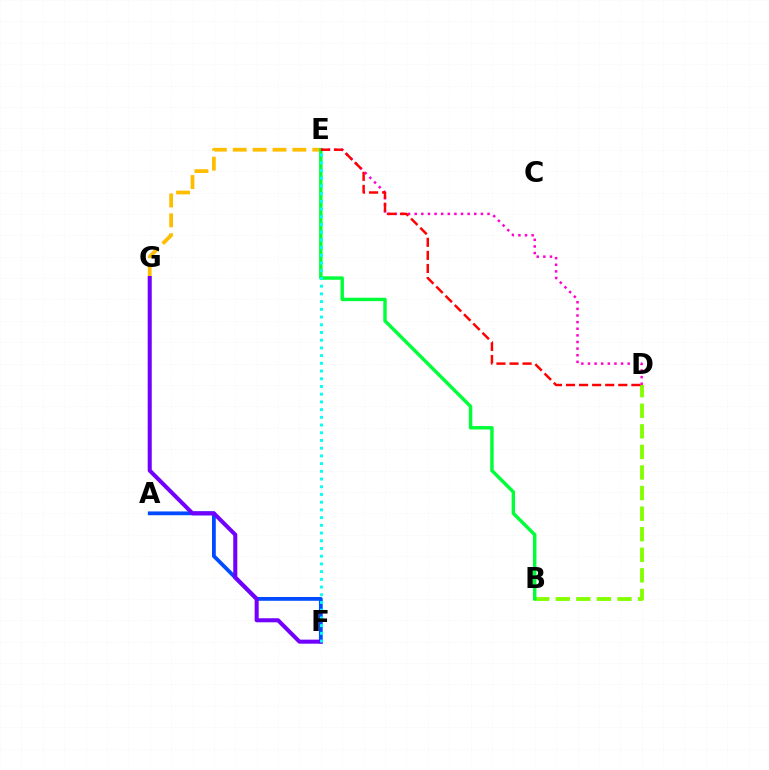{('E', 'G'): [{'color': '#ffbd00', 'line_style': 'dashed', 'thickness': 2.7}], ('A', 'F'): [{'color': '#004bff', 'line_style': 'solid', 'thickness': 2.73}], ('B', 'D'): [{'color': '#84ff00', 'line_style': 'dashed', 'thickness': 2.8}], ('B', 'E'): [{'color': '#00ff39', 'line_style': 'solid', 'thickness': 2.47}], ('F', 'G'): [{'color': '#7200ff', 'line_style': 'solid', 'thickness': 2.91}], ('D', 'E'): [{'color': '#ff00cf', 'line_style': 'dotted', 'thickness': 1.8}, {'color': '#ff0000', 'line_style': 'dashed', 'thickness': 1.78}], ('E', 'F'): [{'color': '#00fff6', 'line_style': 'dotted', 'thickness': 2.1}]}